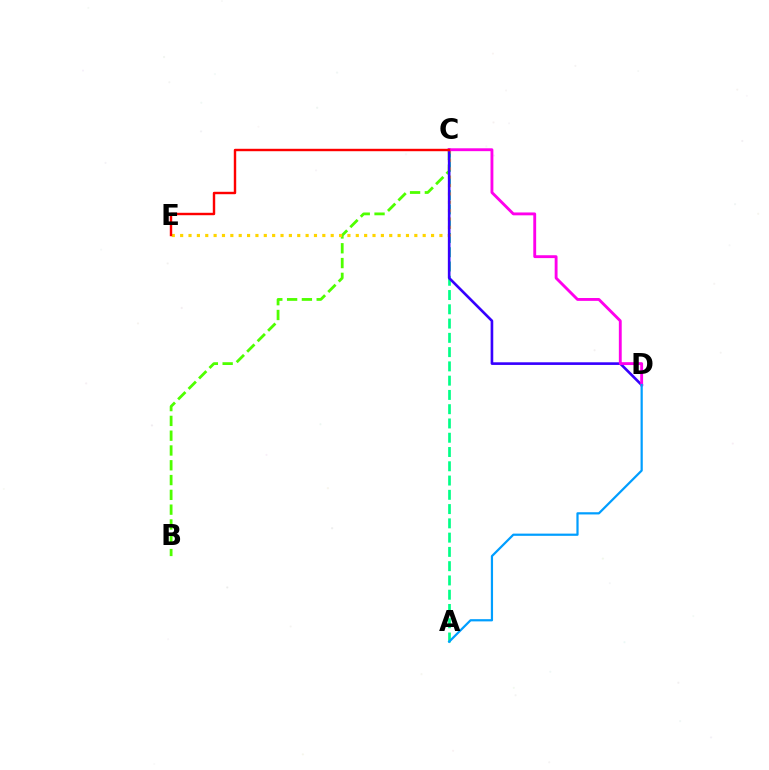{('B', 'C'): [{'color': '#4fff00', 'line_style': 'dashed', 'thickness': 2.01}], ('A', 'C'): [{'color': '#00ff86', 'line_style': 'dashed', 'thickness': 1.94}], ('C', 'E'): [{'color': '#ffd500', 'line_style': 'dotted', 'thickness': 2.27}, {'color': '#ff0000', 'line_style': 'solid', 'thickness': 1.74}], ('C', 'D'): [{'color': '#3700ff', 'line_style': 'solid', 'thickness': 1.9}, {'color': '#ff00ed', 'line_style': 'solid', 'thickness': 2.06}], ('A', 'D'): [{'color': '#009eff', 'line_style': 'solid', 'thickness': 1.6}]}